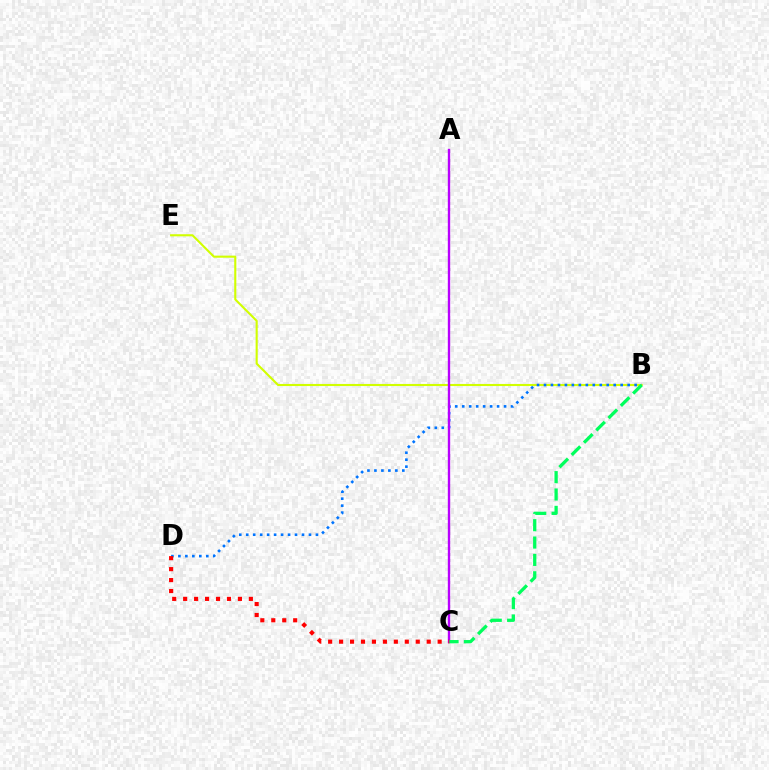{('B', 'E'): [{'color': '#d1ff00', 'line_style': 'solid', 'thickness': 1.51}], ('B', 'D'): [{'color': '#0074ff', 'line_style': 'dotted', 'thickness': 1.89}], ('A', 'C'): [{'color': '#b900ff', 'line_style': 'solid', 'thickness': 1.71}], ('B', 'C'): [{'color': '#00ff5c', 'line_style': 'dashed', 'thickness': 2.36}], ('C', 'D'): [{'color': '#ff0000', 'line_style': 'dotted', 'thickness': 2.98}]}